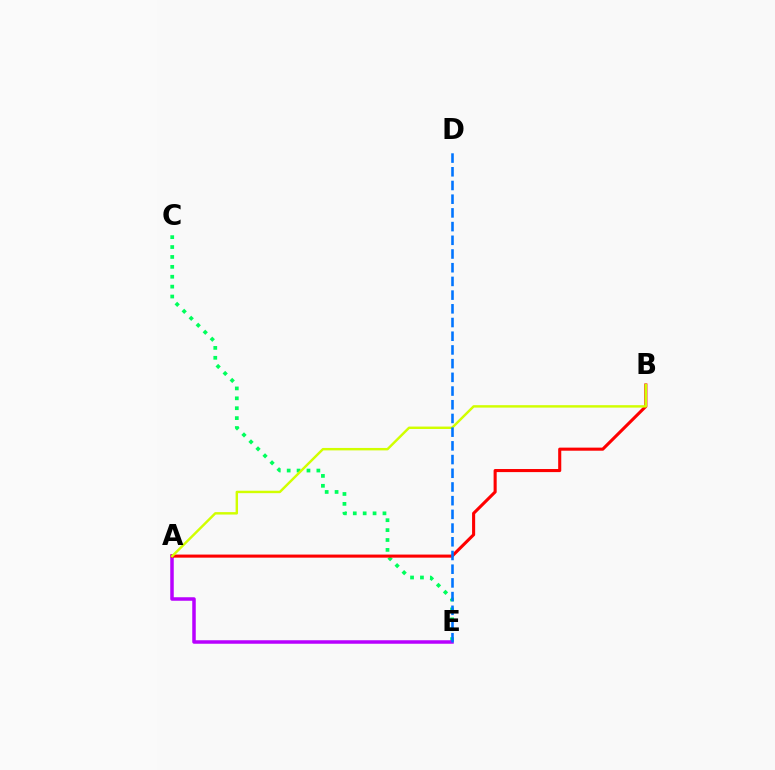{('C', 'E'): [{'color': '#00ff5c', 'line_style': 'dotted', 'thickness': 2.69}], ('A', 'E'): [{'color': '#b900ff', 'line_style': 'solid', 'thickness': 2.52}], ('A', 'B'): [{'color': '#ff0000', 'line_style': 'solid', 'thickness': 2.22}, {'color': '#d1ff00', 'line_style': 'solid', 'thickness': 1.75}], ('D', 'E'): [{'color': '#0074ff', 'line_style': 'dashed', 'thickness': 1.86}]}